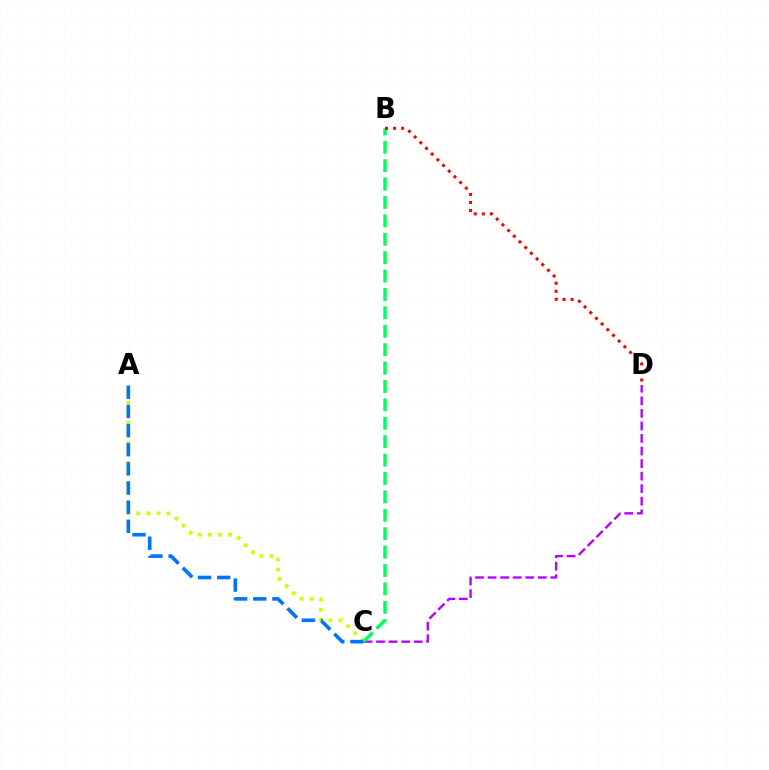{('A', 'C'): [{'color': '#d1ff00', 'line_style': 'dotted', 'thickness': 2.73}, {'color': '#0074ff', 'line_style': 'dashed', 'thickness': 2.6}], ('C', 'D'): [{'color': '#b900ff', 'line_style': 'dashed', 'thickness': 1.71}], ('B', 'C'): [{'color': '#00ff5c', 'line_style': 'dashed', 'thickness': 2.5}], ('B', 'D'): [{'color': '#ff0000', 'line_style': 'dotted', 'thickness': 2.19}]}